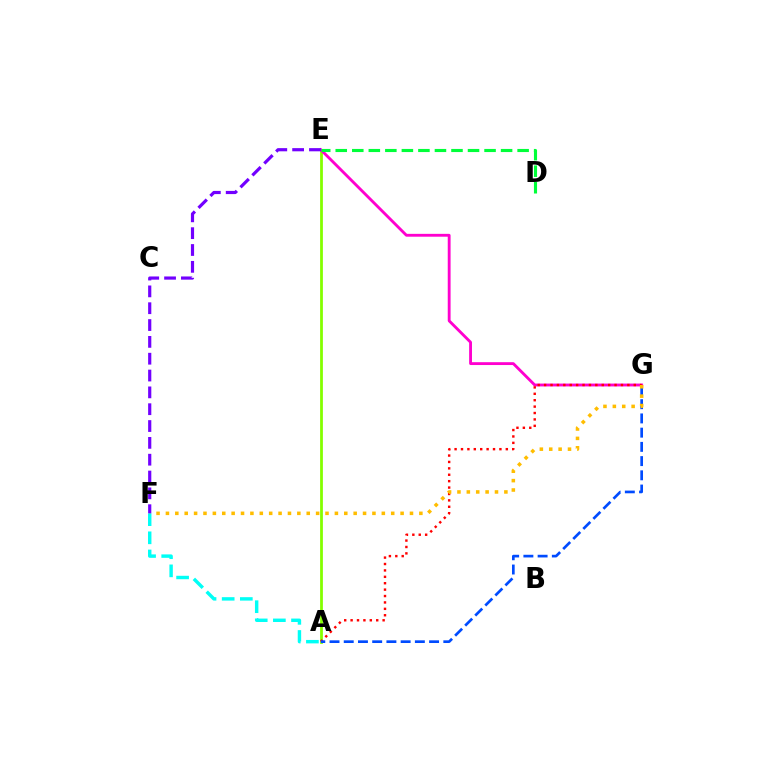{('A', 'E'): [{'color': '#84ff00', 'line_style': 'solid', 'thickness': 2.0}], ('E', 'G'): [{'color': '#ff00cf', 'line_style': 'solid', 'thickness': 2.05}], ('A', 'G'): [{'color': '#ff0000', 'line_style': 'dotted', 'thickness': 1.74}, {'color': '#004bff', 'line_style': 'dashed', 'thickness': 1.93}], ('F', 'G'): [{'color': '#ffbd00', 'line_style': 'dotted', 'thickness': 2.55}], ('D', 'E'): [{'color': '#00ff39', 'line_style': 'dashed', 'thickness': 2.25}], ('A', 'F'): [{'color': '#00fff6', 'line_style': 'dashed', 'thickness': 2.46}], ('E', 'F'): [{'color': '#7200ff', 'line_style': 'dashed', 'thickness': 2.29}]}